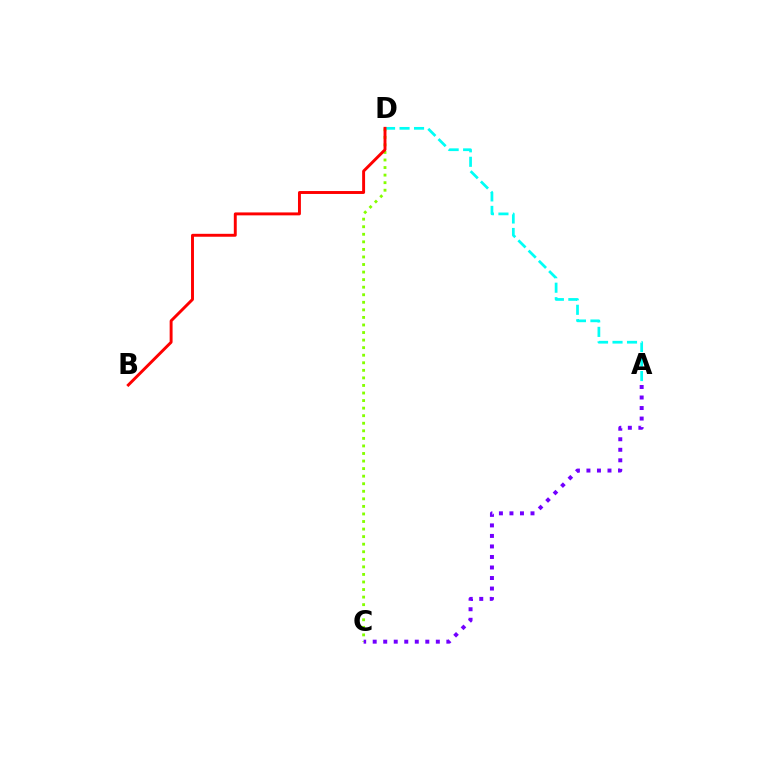{('C', 'D'): [{'color': '#84ff00', 'line_style': 'dotted', 'thickness': 2.05}], ('A', 'D'): [{'color': '#00fff6', 'line_style': 'dashed', 'thickness': 1.97}], ('A', 'C'): [{'color': '#7200ff', 'line_style': 'dotted', 'thickness': 2.86}], ('B', 'D'): [{'color': '#ff0000', 'line_style': 'solid', 'thickness': 2.1}]}